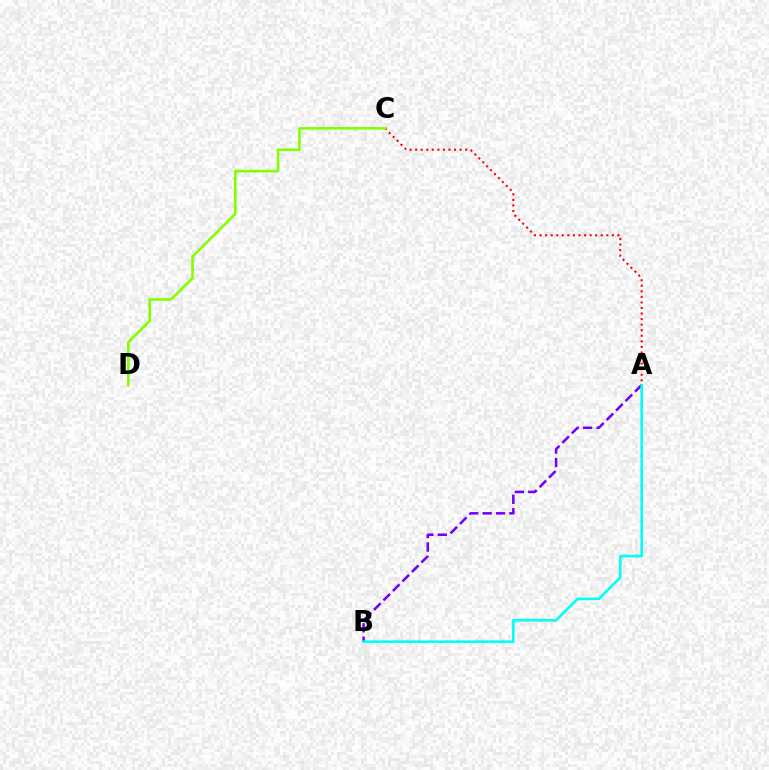{('A', 'B'): [{'color': '#7200ff', 'line_style': 'dashed', 'thickness': 1.82}, {'color': '#00fff6', 'line_style': 'solid', 'thickness': 1.85}], ('A', 'C'): [{'color': '#ff0000', 'line_style': 'dotted', 'thickness': 1.51}], ('C', 'D'): [{'color': '#84ff00', 'line_style': 'solid', 'thickness': 1.89}]}